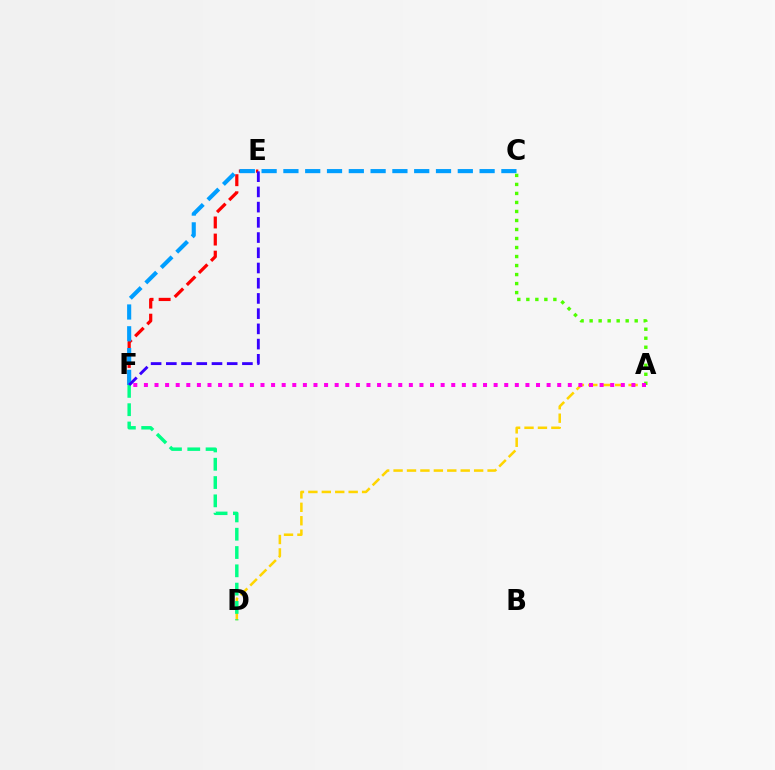{('A', 'D'): [{'color': '#ffd500', 'line_style': 'dashed', 'thickness': 1.82}], ('E', 'F'): [{'color': '#ff0000', 'line_style': 'dashed', 'thickness': 2.32}, {'color': '#3700ff', 'line_style': 'dashed', 'thickness': 2.07}], ('D', 'F'): [{'color': '#00ff86', 'line_style': 'dashed', 'thickness': 2.49}], ('C', 'F'): [{'color': '#009eff', 'line_style': 'dashed', 'thickness': 2.96}], ('A', 'C'): [{'color': '#4fff00', 'line_style': 'dotted', 'thickness': 2.45}], ('A', 'F'): [{'color': '#ff00ed', 'line_style': 'dotted', 'thickness': 2.88}]}